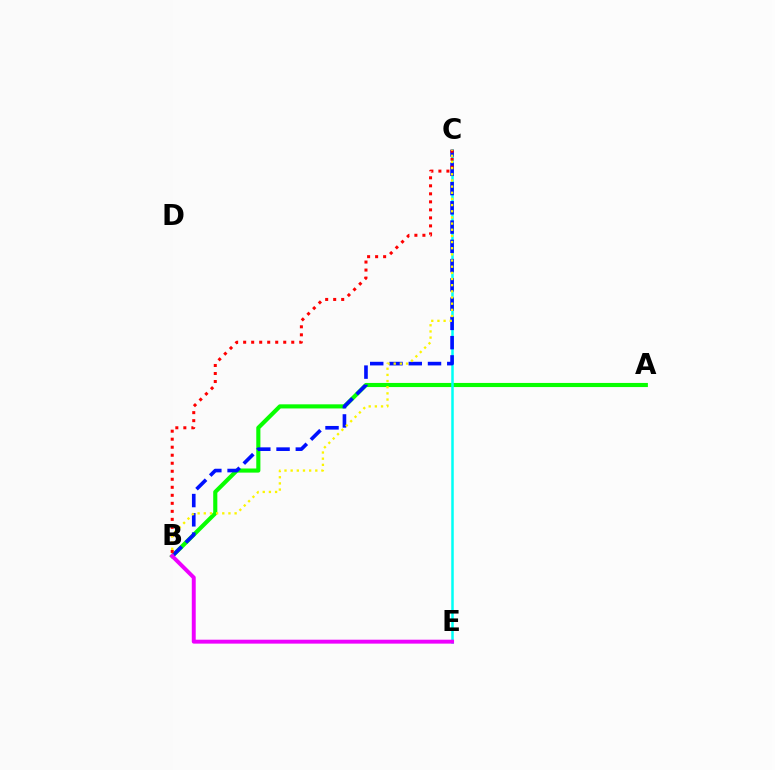{('A', 'B'): [{'color': '#08ff00', 'line_style': 'solid', 'thickness': 2.96}], ('C', 'E'): [{'color': '#00fff6', 'line_style': 'solid', 'thickness': 1.81}], ('B', 'C'): [{'color': '#0010ff', 'line_style': 'dashed', 'thickness': 2.62}, {'color': '#ff0000', 'line_style': 'dotted', 'thickness': 2.18}, {'color': '#fcf500', 'line_style': 'dotted', 'thickness': 1.67}], ('B', 'E'): [{'color': '#ee00ff', 'line_style': 'solid', 'thickness': 2.83}]}